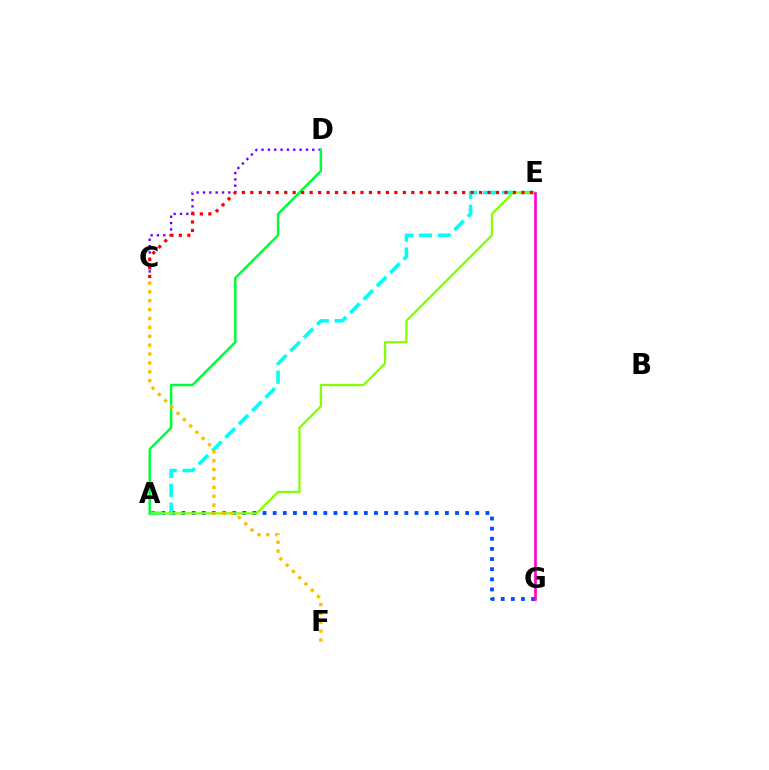{('A', 'G'): [{'color': '#004bff', 'line_style': 'dotted', 'thickness': 2.75}], ('A', 'E'): [{'color': '#00fff6', 'line_style': 'dashed', 'thickness': 2.57}, {'color': '#84ff00', 'line_style': 'solid', 'thickness': 1.63}], ('C', 'D'): [{'color': '#7200ff', 'line_style': 'dotted', 'thickness': 1.72}], ('A', 'D'): [{'color': '#00ff39', 'line_style': 'solid', 'thickness': 1.78}], ('C', 'E'): [{'color': '#ff0000', 'line_style': 'dotted', 'thickness': 2.3}], ('C', 'F'): [{'color': '#ffbd00', 'line_style': 'dotted', 'thickness': 2.41}], ('E', 'G'): [{'color': '#ff00cf', 'line_style': 'solid', 'thickness': 1.89}]}